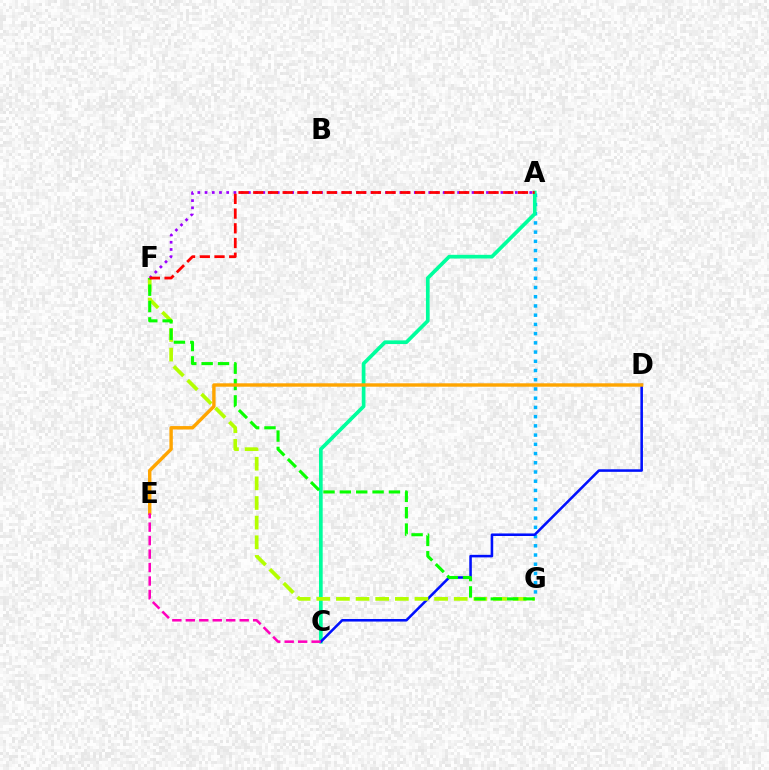{('A', 'G'): [{'color': '#00b5ff', 'line_style': 'dotted', 'thickness': 2.51}], ('A', 'C'): [{'color': '#00ff9d', 'line_style': 'solid', 'thickness': 2.66}], ('C', 'D'): [{'color': '#0010ff', 'line_style': 'solid', 'thickness': 1.84}], ('F', 'G'): [{'color': '#b3ff00', 'line_style': 'dashed', 'thickness': 2.67}, {'color': '#08ff00', 'line_style': 'dashed', 'thickness': 2.22}], ('D', 'E'): [{'color': '#ffa500', 'line_style': 'solid', 'thickness': 2.46}], ('A', 'F'): [{'color': '#9b00ff', 'line_style': 'dotted', 'thickness': 1.96}, {'color': '#ff0000', 'line_style': 'dashed', 'thickness': 2.0}], ('C', 'E'): [{'color': '#ff00bd', 'line_style': 'dashed', 'thickness': 1.83}]}